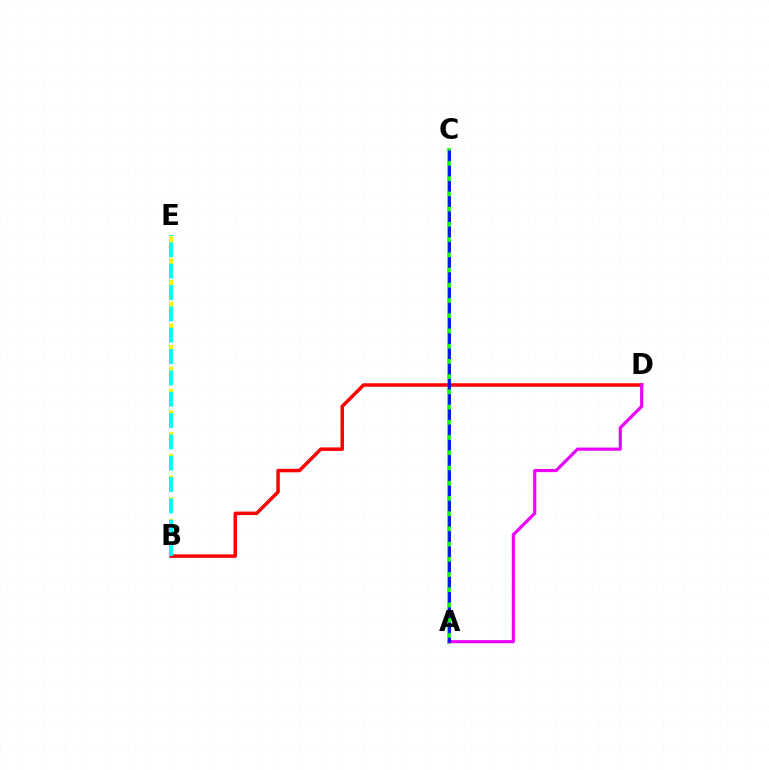{('A', 'C'): [{'color': '#08ff00', 'line_style': 'solid', 'thickness': 2.61}, {'color': '#0010ff', 'line_style': 'dashed', 'thickness': 2.07}], ('B', 'E'): [{'color': '#fcf500', 'line_style': 'dashed', 'thickness': 2.96}, {'color': '#00fff6', 'line_style': 'dashed', 'thickness': 2.9}], ('B', 'D'): [{'color': '#ff0000', 'line_style': 'solid', 'thickness': 2.52}], ('A', 'D'): [{'color': '#ee00ff', 'line_style': 'solid', 'thickness': 2.27}]}